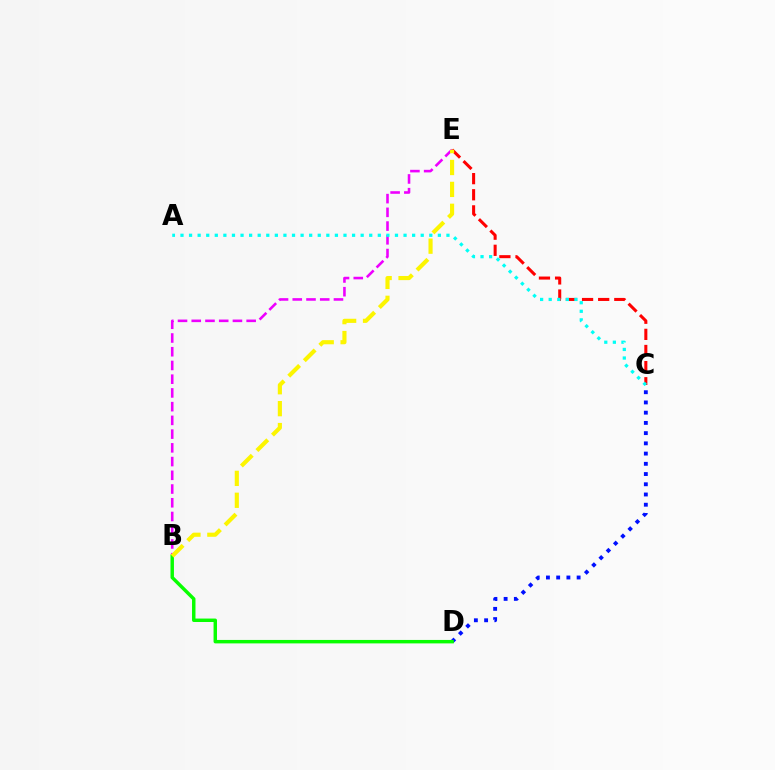{('B', 'E'): [{'color': '#ee00ff', 'line_style': 'dashed', 'thickness': 1.87}, {'color': '#fcf500', 'line_style': 'dashed', 'thickness': 2.98}], ('C', 'E'): [{'color': '#ff0000', 'line_style': 'dashed', 'thickness': 2.19}], ('C', 'D'): [{'color': '#0010ff', 'line_style': 'dotted', 'thickness': 2.78}], ('A', 'C'): [{'color': '#00fff6', 'line_style': 'dotted', 'thickness': 2.33}], ('B', 'D'): [{'color': '#08ff00', 'line_style': 'solid', 'thickness': 2.48}]}